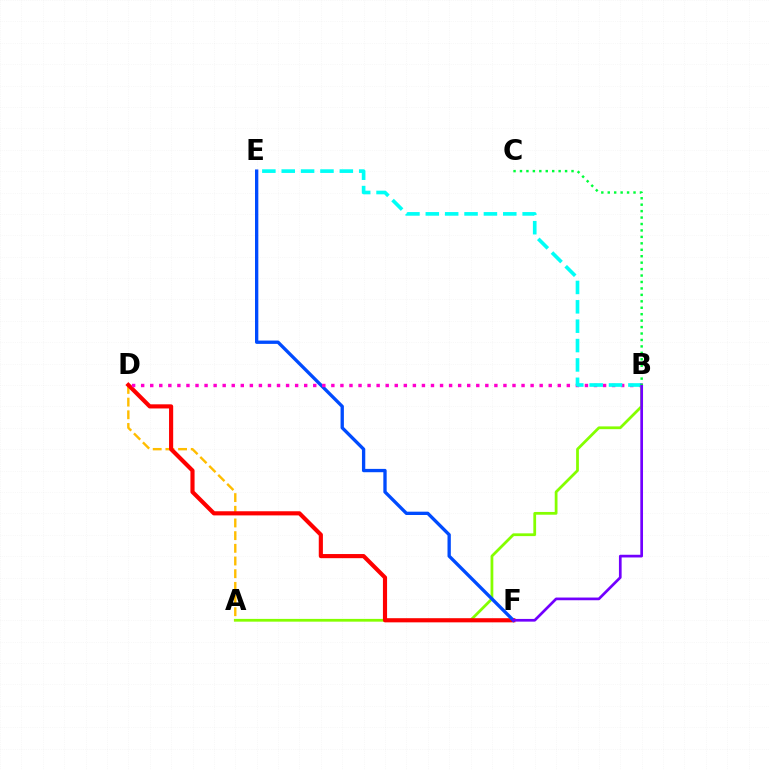{('A', 'B'): [{'color': '#84ff00', 'line_style': 'solid', 'thickness': 1.99}], ('A', 'D'): [{'color': '#ffbd00', 'line_style': 'dashed', 'thickness': 1.72}], ('D', 'F'): [{'color': '#ff0000', 'line_style': 'solid', 'thickness': 2.98}], ('E', 'F'): [{'color': '#004bff', 'line_style': 'solid', 'thickness': 2.39}], ('B', 'D'): [{'color': '#ff00cf', 'line_style': 'dotted', 'thickness': 2.46}], ('B', 'E'): [{'color': '#00fff6', 'line_style': 'dashed', 'thickness': 2.63}], ('B', 'F'): [{'color': '#7200ff', 'line_style': 'solid', 'thickness': 1.94}], ('B', 'C'): [{'color': '#00ff39', 'line_style': 'dotted', 'thickness': 1.75}]}